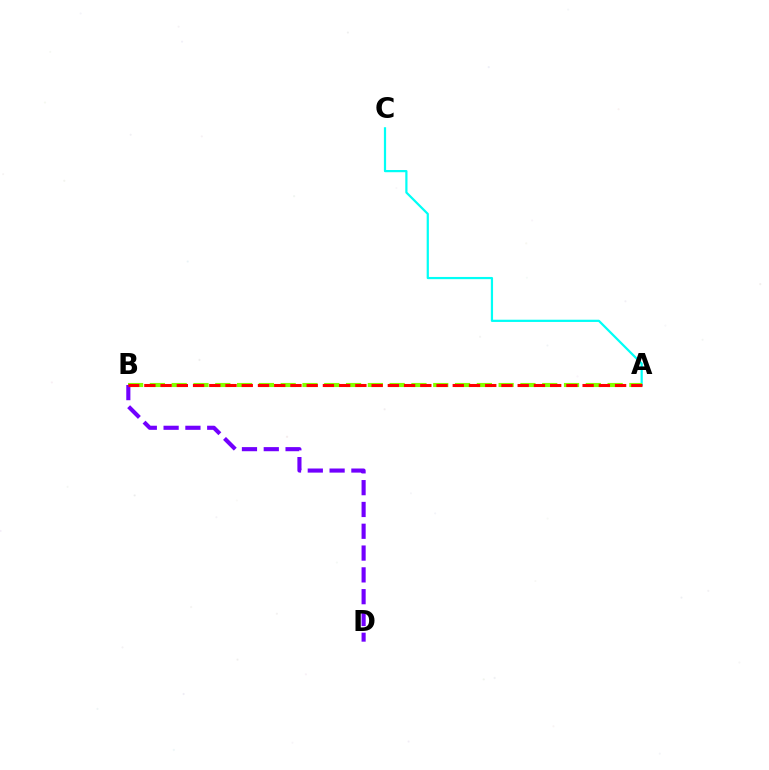{('A', 'C'): [{'color': '#00fff6', 'line_style': 'solid', 'thickness': 1.6}], ('A', 'B'): [{'color': '#84ff00', 'line_style': 'dashed', 'thickness': 2.96}, {'color': '#ff0000', 'line_style': 'dashed', 'thickness': 2.21}], ('B', 'D'): [{'color': '#7200ff', 'line_style': 'dashed', 'thickness': 2.96}]}